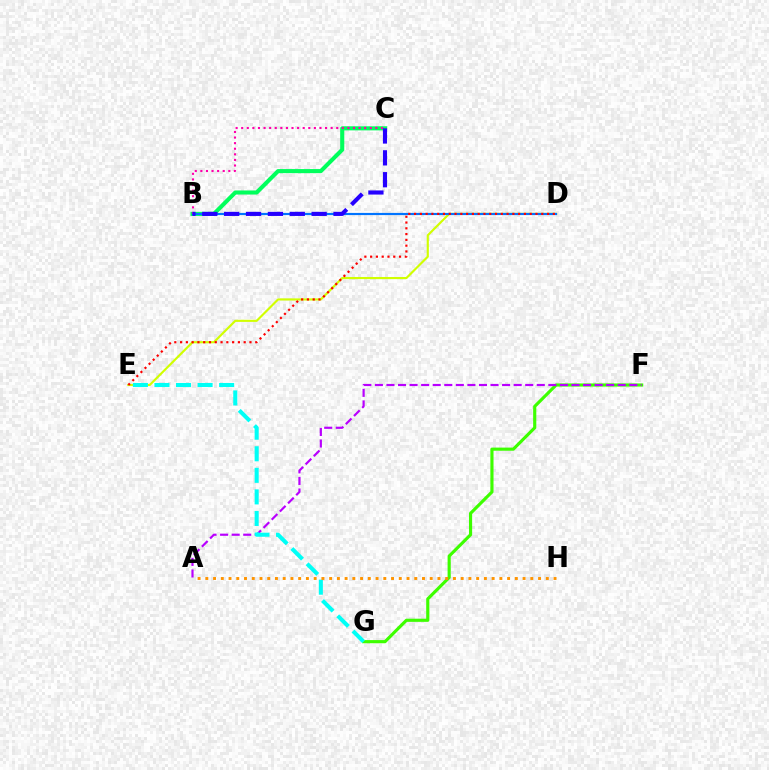{('B', 'C'): [{'color': '#00ff5c', 'line_style': 'solid', 'thickness': 2.95}, {'color': '#ff00ac', 'line_style': 'dotted', 'thickness': 1.52}, {'color': '#2500ff', 'line_style': 'dashed', 'thickness': 2.97}], ('F', 'G'): [{'color': '#3dff00', 'line_style': 'solid', 'thickness': 2.27}], ('A', 'F'): [{'color': '#b900ff', 'line_style': 'dashed', 'thickness': 1.57}], ('D', 'E'): [{'color': '#d1ff00', 'line_style': 'solid', 'thickness': 1.55}, {'color': '#ff0000', 'line_style': 'dotted', 'thickness': 1.57}], ('B', 'D'): [{'color': '#0074ff', 'line_style': 'solid', 'thickness': 1.57}], ('E', 'G'): [{'color': '#00fff6', 'line_style': 'dashed', 'thickness': 2.93}], ('A', 'H'): [{'color': '#ff9400', 'line_style': 'dotted', 'thickness': 2.1}]}